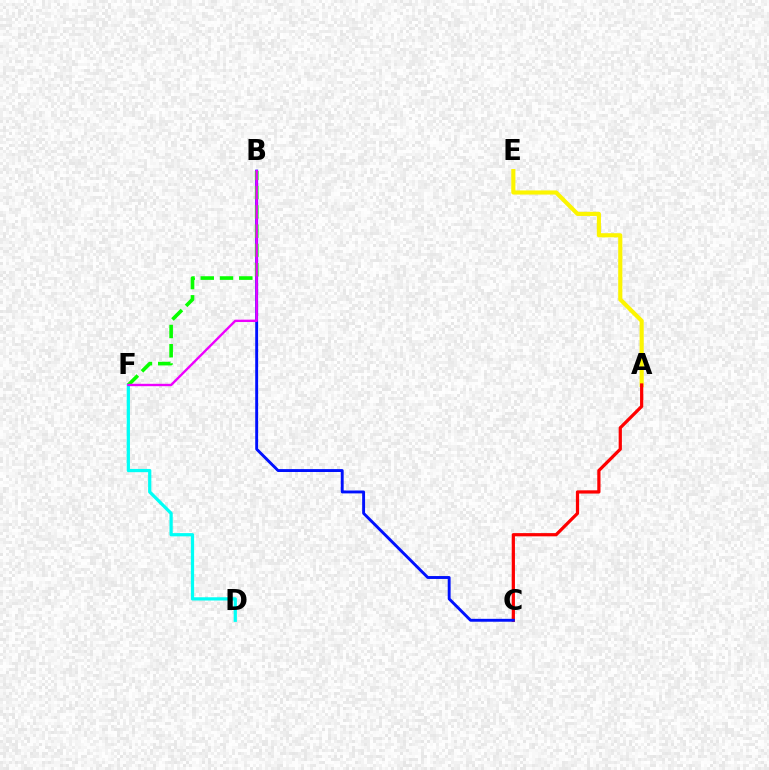{('A', 'E'): [{'color': '#fcf500', 'line_style': 'solid', 'thickness': 2.98}], ('A', 'C'): [{'color': '#ff0000', 'line_style': 'solid', 'thickness': 2.32}], ('B', 'C'): [{'color': '#0010ff', 'line_style': 'solid', 'thickness': 2.09}], ('D', 'F'): [{'color': '#00fff6', 'line_style': 'solid', 'thickness': 2.33}], ('B', 'F'): [{'color': '#08ff00', 'line_style': 'dashed', 'thickness': 2.62}, {'color': '#ee00ff', 'line_style': 'solid', 'thickness': 1.71}]}